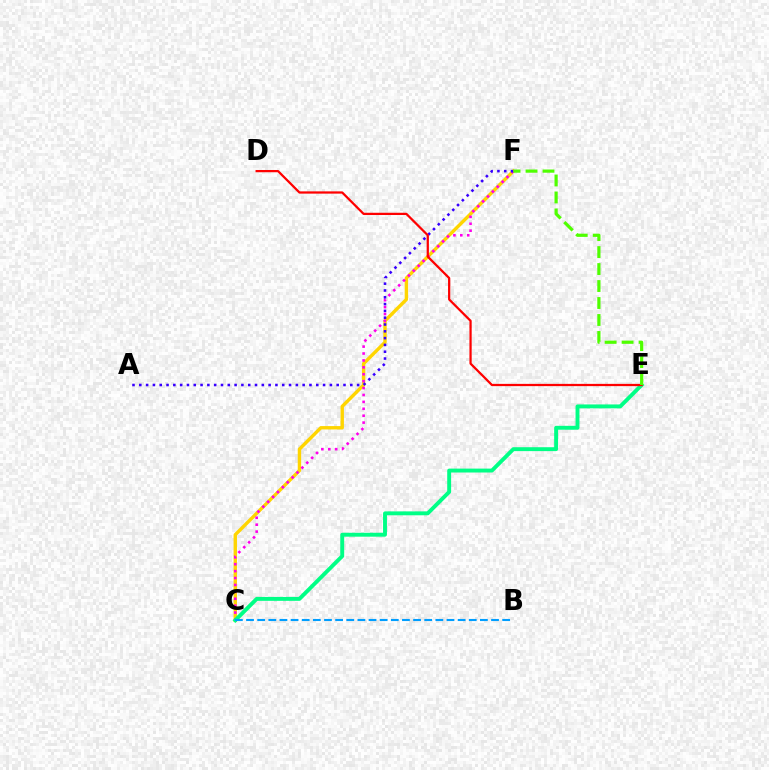{('C', 'F'): [{'color': '#ffd500', 'line_style': 'solid', 'thickness': 2.45}, {'color': '#ff00ed', 'line_style': 'dotted', 'thickness': 1.88}], ('C', 'E'): [{'color': '#00ff86', 'line_style': 'solid', 'thickness': 2.81}], ('A', 'F'): [{'color': '#3700ff', 'line_style': 'dotted', 'thickness': 1.85}], ('B', 'C'): [{'color': '#009eff', 'line_style': 'dashed', 'thickness': 1.51}], ('D', 'E'): [{'color': '#ff0000', 'line_style': 'solid', 'thickness': 1.62}], ('E', 'F'): [{'color': '#4fff00', 'line_style': 'dashed', 'thickness': 2.31}]}